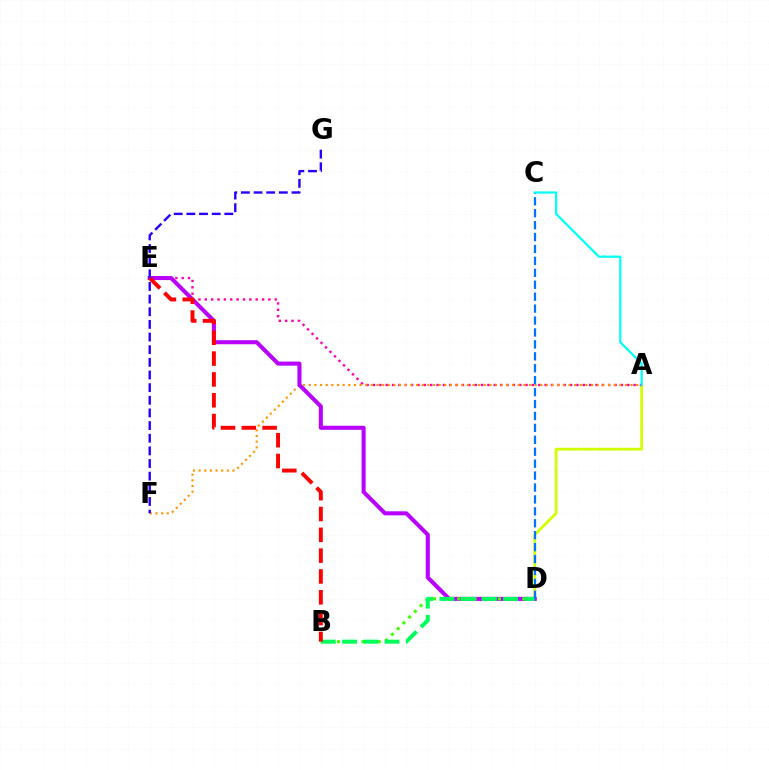{('A', 'D'): [{'color': '#d1ff00', 'line_style': 'solid', 'thickness': 2.0}], ('A', 'E'): [{'color': '#ff00ac', 'line_style': 'dotted', 'thickness': 1.73}], ('A', 'F'): [{'color': '#ff9400', 'line_style': 'dotted', 'thickness': 1.53}], ('D', 'E'): [{'color': '#b900ff', 'line_style': 'solid', 'thickness': 2.92}], ('B', 'D'): [{'color': '#3dff00', 'line_style': 'dotted', 'thickness': 2.2}, {'color': '#00ff5c', 'line_style': 'dashed', 'thickness': 2.89}], ('A', 'C'): [{'color': '#00fff6', 'line_style': 'solid', 'thickness': 1.59}], ('B', 'E'): [{'color': '#ff0000', 'line_style': 'dashed', 'thickness': 2.83}], ('F', 'G'): [{'color': '#2500ff', 'line_style': 'dashed', 'thickness': 1.72}], ('C', 'D'): [{'color': '#0074ff', 'line_style': 'dashed', 'thickness': 1.62}]}